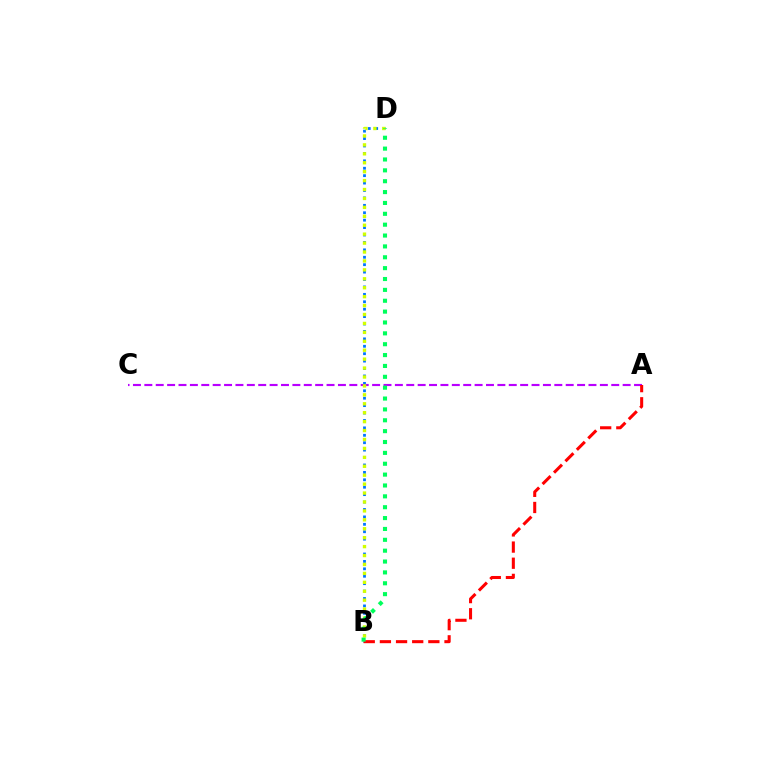{('B', 'D'): [{'color': '#0074ff', 'line_style': 'dotted', 'thickness': 2.02}, {'color': '#d1ff00', 'line_style': 'dotted', 'thickness': 2.43}, {'color': '#00ff5c', 'line_style': 'dotted', 'thickness': 2.95}], ('A', 'C'): [{'color': '#b900ff', 'line_style': 'dashed', 'thickness': 1.55}], ('A', 'B'): [{'color': '#ff0000', 'line_style': 'dashed', 'thickness': 2.19}]}